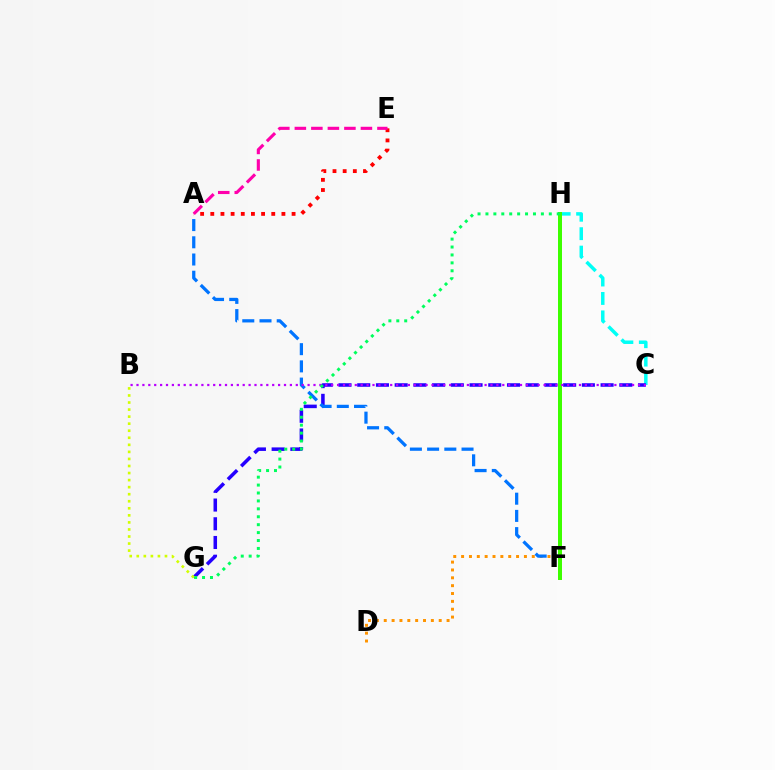{('D', 'H'): [{'color': '#ff9400', 'line_style': 'dotted', 'thickness': 2.13}], ('C', 'H'): [{'color': '#00fff6', 'line_style': 'dashed', 'thickness': 2.5}], ('C', 'G'): [{'color': '#2500ff', 'line_style': 'dashed', 'thickness': 2.54}], ('A', 'F'): [{'color': '#0074ff', 'line_style': 'dashed', 'thickness': 2.34}], ('F', 'H'): [{'color': '#3dff00', 'line_style': 'solid', 'thickness': 2.88}], ('B', 'C'): [{'color': '#b900ff', 'line_style': 'dotted', 'thickness': 1.6}], ('G', 'H'): [{'color': '#00ff5c', 'line_style': 'dotted', 'thickness': 2.15}], ('B', 'G'): [{'color': '#d1ff00', 'line_style': 'dotted', 'thickness': 1.92}], ('A', 'E'): [{'color': '#ff0000', 'line_style': 'dotted', 'thickness': 2.76}, {'color': '#ff00ac', 'line_style': 'dashed', 'thickness': 2.24}]}